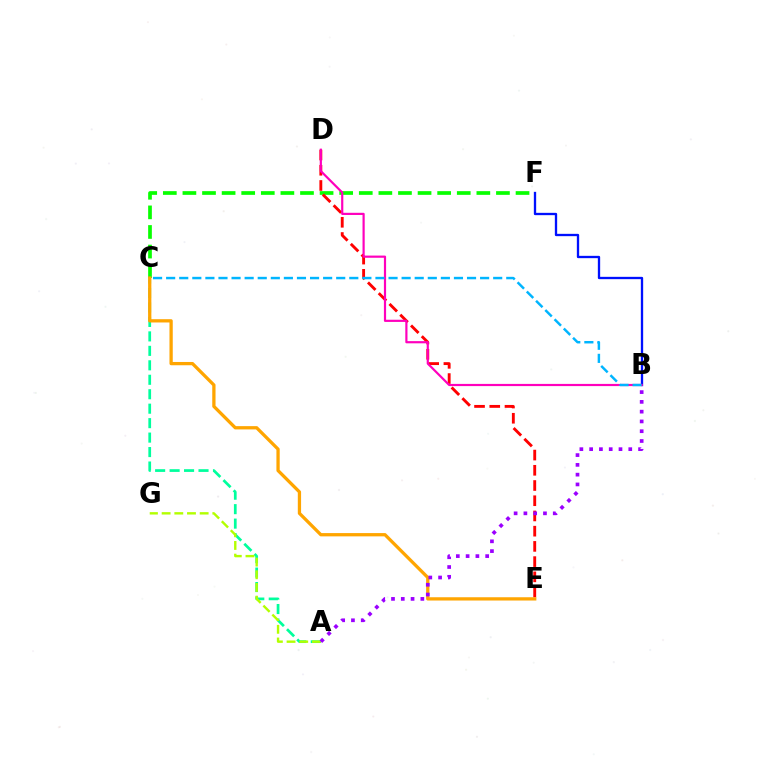{('C', 'F'): [{'color': '#08ff00', 'line_style': 'dashed', 'thickness': 2.66}], ('B', 'F'): [{'color': '#0010ff', 'line_style': 'solid', 'thickness': 1.67}], ('A', 'C'): [{'color': '#00ff9d', 'line_style': 'dashed', 'thickness': 1.96}], ('D', 'E'): [{'color': '#ff0000', 'line_style': 'dashed', 'thickness': 2.07}], ('A', 'G'): [{'color': '#b3ff00', 'line_style': 'dashed', 'thickness': 1.72}], ('C', 'E'): [{'color': '#ffa500', 'line_style': 'solid', 'thickness': 2.36}], ('B', 'D'): [{'color': '#ff00bd', 'line_style': 'solid', 'thickness': 1.58}], ('B', 'C'): [{'color': '#00b5ff', 'line_style': 'dashed', 'thickness': 1.78}], ('A', 'B'): [{'color': '#9b00ff', 'line_style': 'dotted', 'thickness': 2.66}]}